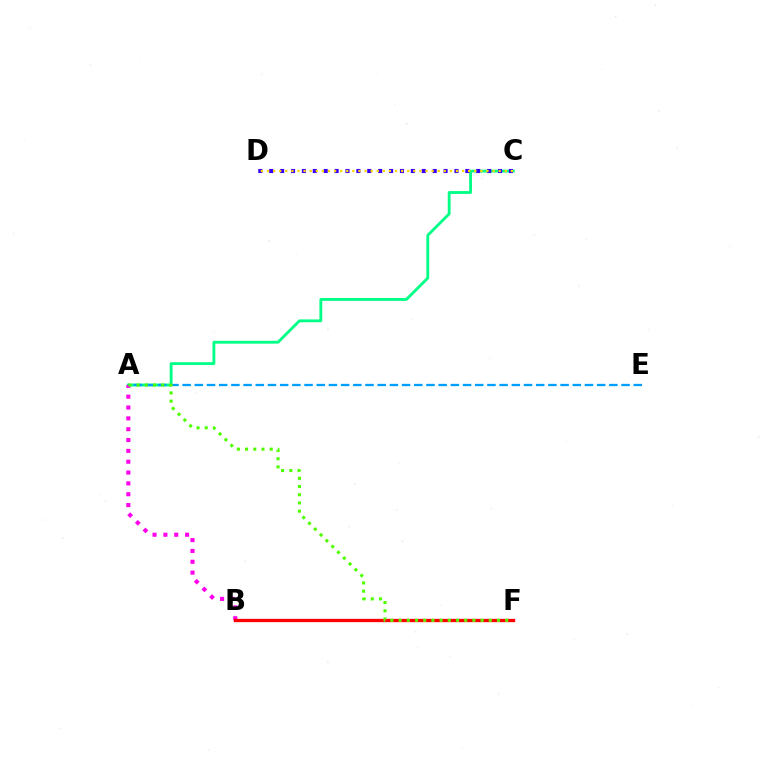{('A', 'C'): [{'color': '#00ff86', 'line_style': 'solid', 'thickness': 2.05}], ('A', 'B'): [{'color': '#ff00ed', 'line_style': 'dotted', 'thickness': 2.94}], ('C', 'D'): [{'color': '#3700ff', 'line_style': 'dotted', 'thickness': 2.96}, {'color': '#ffd500', 'line_style': 'dotted', 'thickness': 1.66}], ('A', 'E'): [{'color': '#009eff', 'line_style': 'dashed', 'thickness': 1.66}], ('B', 'F'): [{'color': '#ff0000', 'line_style': 'solid', 'thickness': 2.38}], ('A', 'F'): [{'color': '#4fff00', 'line_style': 'dotted', 'thickness': 2.23}]}